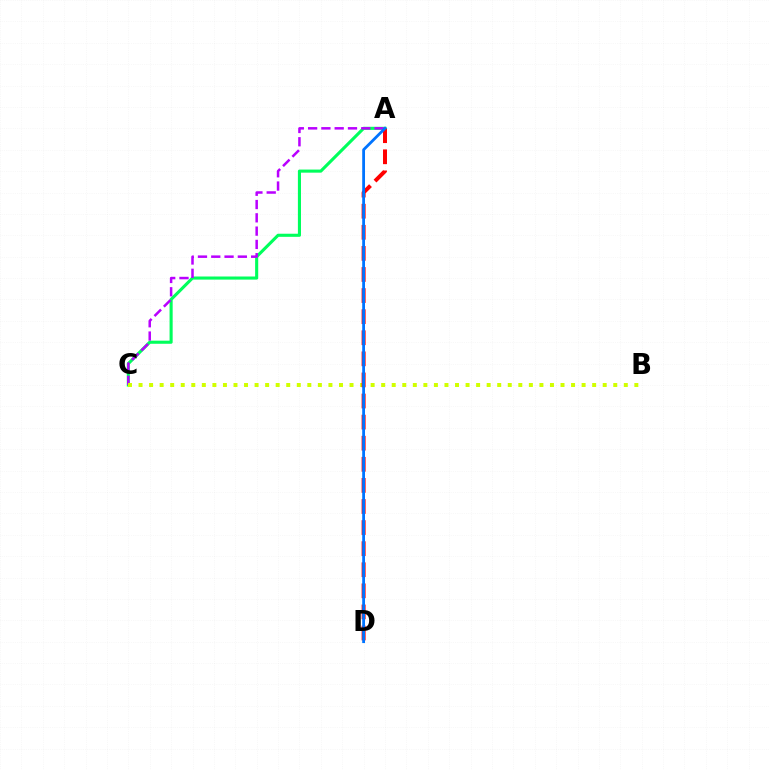{('A', 'C'): [{'color': '#00ff5c', 'line_style': 'solid', 'thickness': 2.23}, {'color': '#b900ff', 'line_style': 'dashed', 'thickness': 1.81}], ('B', 'C'): [{'color': '#d1ff00', 'line_style': 'dotted', 'thickness': 2.87}], ('A', 'D'): [{'color': '#ff0000', 'line_style': 'dashed', 'thickness': 2.87}, {'color': '#0074ff', 'line_style': 'solid', 'thickness': 2.01}]}